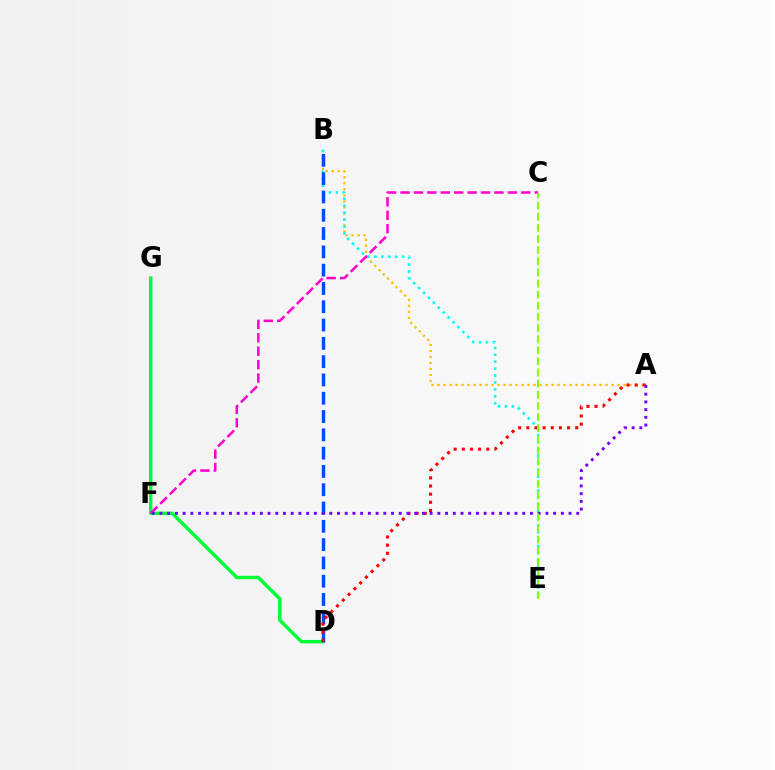{('A', 'B'): [{'color': '#ffbd00', 'line_style': 'dotted', 'thickness': 1.63}], ('B', 'E'): [{'color': '#00fff6', 'line_style': 'dotted', 'thickness': 1.88}], ('D', 'G'): [{'color': '#00ff39', 'line_style': 'solid', 'thickness': 2.48}], ('B', 'D'): [{'color': '#004bff', 'line_style': 'dashed', 'thickness': 2.49}], ('A', 'D'): [{'color': '#ff0000', 'line_style': 'dotted', 'thickness': 2.21}], ('C', 'F'): [{'color': '#ff00cf', 'line_style': 'dashed', 'thickness': 1.82}], ('A', 'F'): [{'color': '#7200ff', 'line_style': 'dotted', 'thickness': 2.1}], ('C', 'E'): [{'color': '#84ff00', 'line_style': 'dashed', 'thickness': 1.51}]}